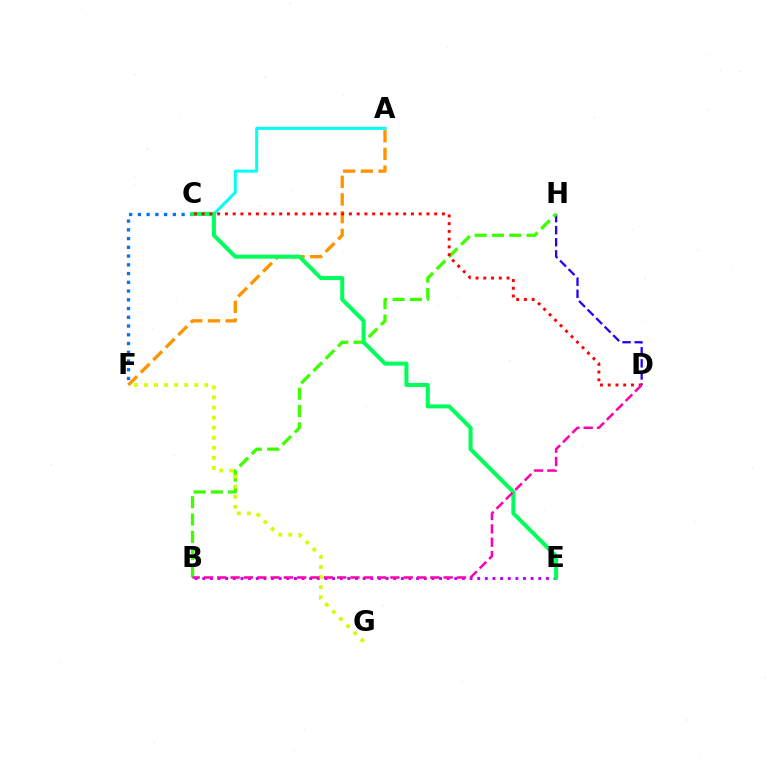{('D', 'H'): [{'color': '#2500ff', 'line_style': 'dashed', 'thickness': 1.64}], ('B', 'H'): [{'color': '#3dff00', 'line_style': 'dashed', 'thickness': 2.35}], ('A', 'F'): [{'color': '#ff9400', 'line_style': 'dashed', 'thickness': 2.4}], ('B', 'E'): [{'color': '#b900ff', 'line_style': 'dotted', 'thickness': 2.07}], ('C', 'F'): [{'color': '#0074ff', 'line_style': 'dotted', 'thickness': 2.38}], ('F', 'G'): [{'color': '#d1ff00', 'line_style': 'dotted', 'thickness': 2.73}], ('A', 'C'): [{'color': '#00fff6', 'line_style': 'solid', 'thickness': 2.18}], ('C', 'E'): [{'color': '#00ff5c', 'line_style': 'solid', 'thickness': 2.89}], ('C', 'D'): [{'color': '#ff0000', 'line_style': 'dotted', 'thickness': 2.11}], ('B', 'D'): [{'color': '#ff00ac', 'line_style': 'dashed', 'thickness': 1.81}]}